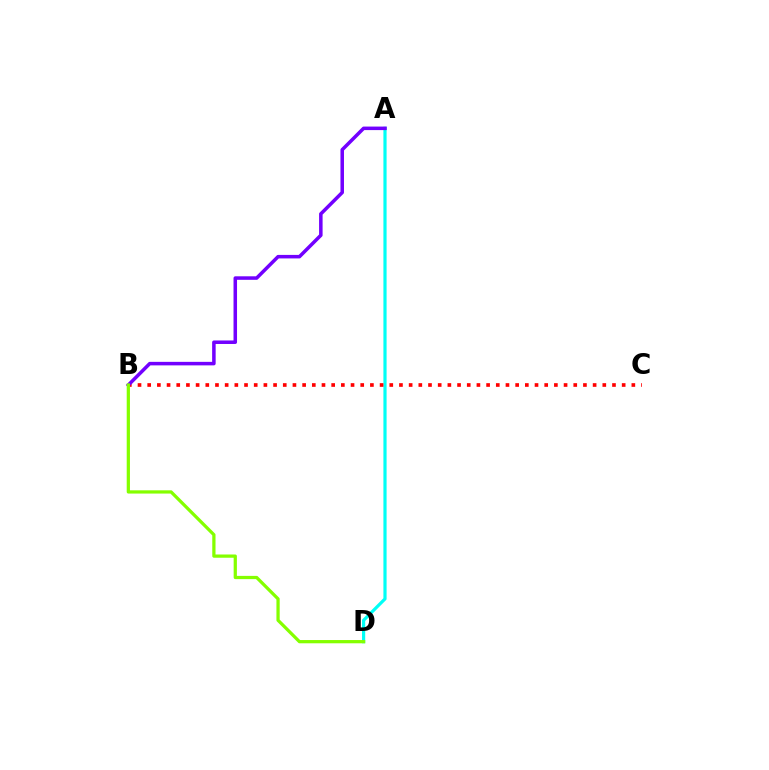{('A', 'D'): [{'color': '#00fff6', 'line_style': 'solid', 'thickness': 2.29}], ('B', 'C'): [{'color': '#ff0000', 'line_style': 'dotted', 'thickness': 2.63}], ('A', 'B'): [{'color': '#7200ff', 'line_style': 'solid', 'thickness': 2.53}], ('B', 'D'): [{'color': '#84ff00', 'line_style': 'solid', 'thickness': 2.34}]}